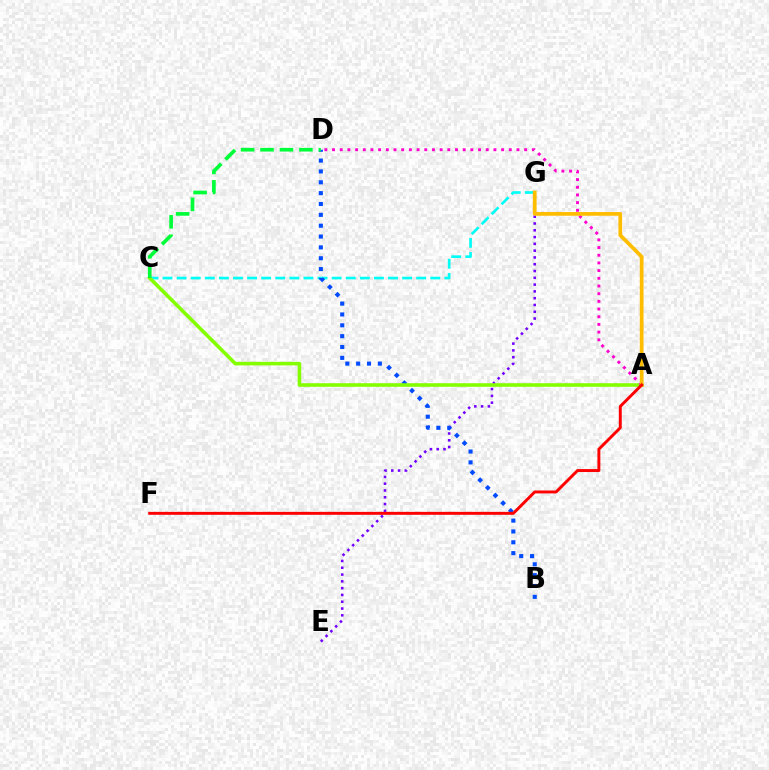{('C', 'G'): [{'color': '#00fff6', 'line_style': 'dashed', 'thickness': 1.91}], ('E', 'G'): [{'color': '#7200ff', 'line_style': 'dotted', 'thickness': 1.84}], ('B', 'D'): [{'color': '#004bff', 'line_style': 'dotted', 'thickness': 2.95}], ('A', 'C'): [{'color': '#84ff00', 'line_style': 'solid', 'thickness': 2.57}], ('A', 'D'): [{'color': '#ff00cf', 'line_style': 'dotted', 'thickness': 2.09}], ('C', 'D'): [{'color': '#00ff39', 'line_style': 'dashed', 'thickness': 2.64}], ('A', 'G'): [{'color': '#ffbd00', 'line_style': 'solid', 'thickness': 2.68}], ('A', 'F'): [{'color': '#ff0000', 'line_style': 'solid', 'thickness': 2.12}]}